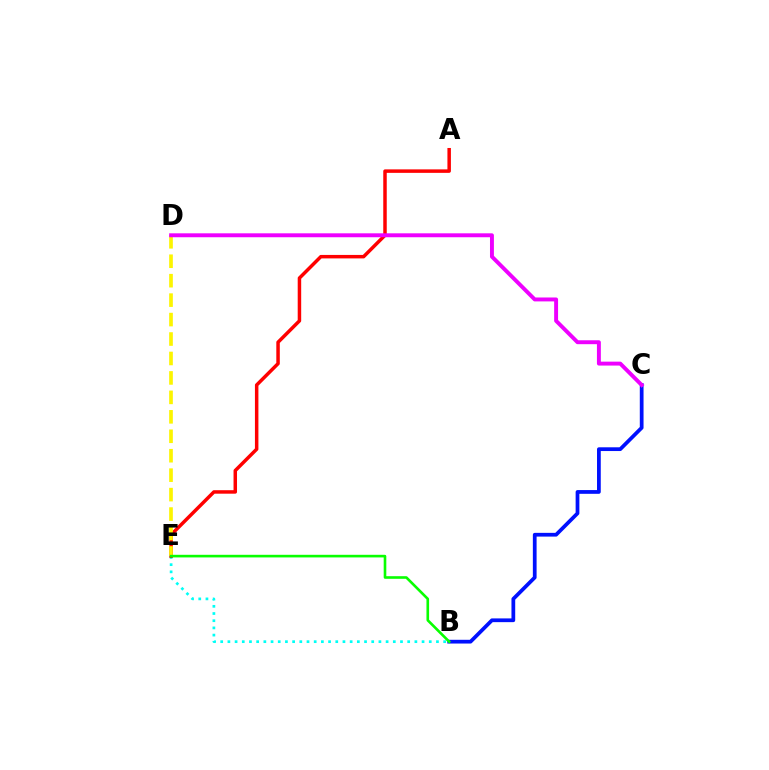{('B', 'E'): [{'color': '#00fff6', 'line_style': 'dotted', 'thickness': 1.95}, {'color': '#08ff00', 'line_style': 'solid', 'thickness': 1.89}], ('A', 'E'): [{'color': '#ff0000', 'line_style': 'solid', 'thickness': 2.51}], ('B', 'C'): [{'color': '#0010ff', 'line_style': 'solid', 'thickness': 2.7}], ('D', 'E'): [{'color': '#fcf500', 'line_style': 'dashed', 'thickness': 2.64}], ('C', 'D'): [{'color': '#ee00ff', 'line_style': 'solid', 'thickness': 2.82}]}